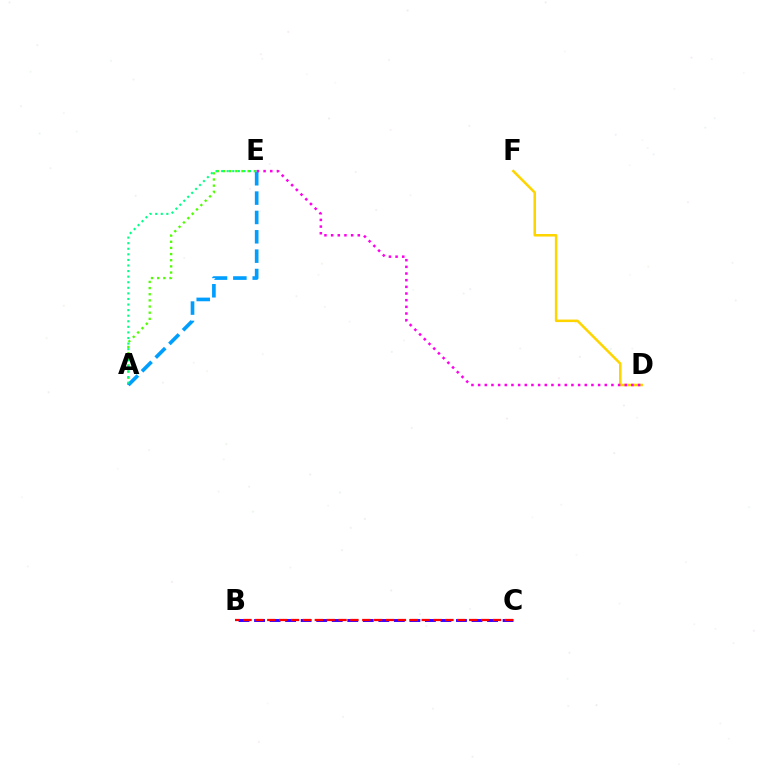{('A', 'E'): [{'color': '#4fff00', 'line_style': 'dotted', 'thickness': 1.67}, {'color': '#009eff', 'line_style': 'dashed', 'thickness': 2.63}, {'color': '#00ff86', 'line_style': 'dotted', 'thickness': 1.52}], ('B', 'C'): [{'color': '#3700ff', 'line_style': 'dashed', 'thickness': 2.11}, {'color': '#ff0000', 'line_style': 'dashed', 'thickness': 1.61}], ('D', 'F'): [{'color': '#ffd500', 'line_style': 'solid', 'thickness': 1.83}], ('D', 'E'): [{'color': '#ff00ed', 'line_style': 'dotted', 'thickness': 1.81}]}